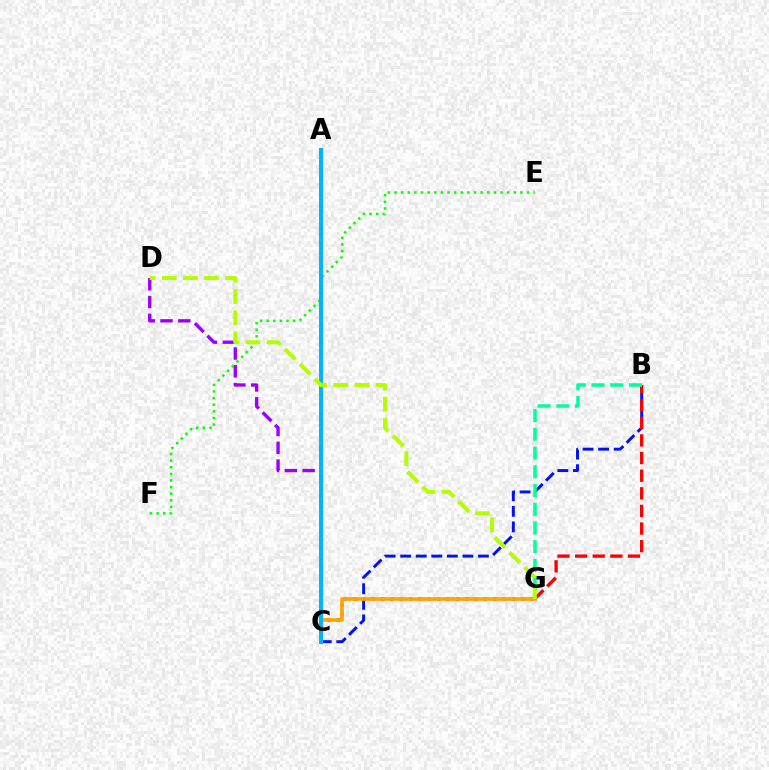{('B', 'C'): [{'color': '#0010ff', 'line_style': 'dashed', 'thickness': 2.11}], ('B', 'G'): [{'color': '#ff0000', 'line_style': 'dashed', 'thickness': 2.39}, {'color': '#00ff9d', 'line_style': 'dashed', 'thickness': 2.54}], ('C', 'D'): [{'color': '#9b00ff', 'line_style': 'dashed', 'thickness': 2.42}], ('C', 'G'): [{'color': '#ff00bd', 'line_style': 'dotted', 'thickness': 2.54}, {'color': '#ffa500', 'line_style': 'solid', 'thickness': 2.63}], ('E', 'F'): [{'color': '#08ff00', 'line_style': 'dotted', 'thickness': 1.8}], ('A', 'C'): [{'color': '#00b5ff', 'line_style': 'solid', 'thickness': 2.89}], ('D', 'G'): [{'color': '#b3ff00', 'line_style': 'dashed', 'thickness': 2.87}]}